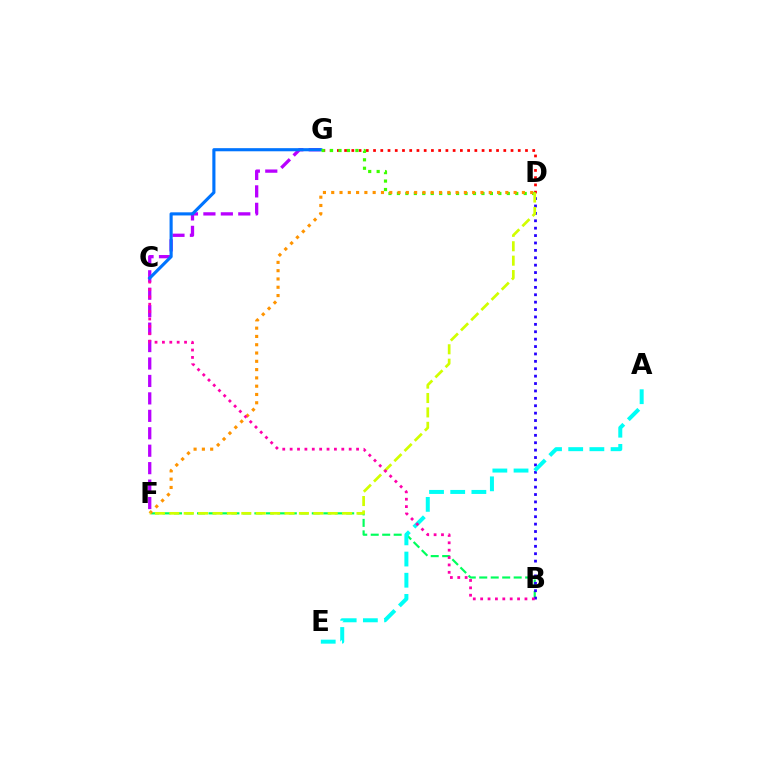{('F', 'G'): [{'color': '#b900ff', 'line_style': 'dashed', 'thickness': 2.37}], ('B', 'F'): [{'color': '#00ff5c', 'line_style': 'dashed', 'thickness': 1.56}], ('C', 'G'): [{'color': '#0074ff', 'line_style': 'solid', 'thickness': 2.25}], ('B', 'D'): [{'color': '#2500ff', 'line_style': 'dotted', 'thickness': 2.01}], ('D', 'G'): [{'color': '#ff0000', 'line_style': 'dotted', 'thickness': 1.97}, {'color': '#3dff00', 'line_style': 'dotted', 'thickness': 2.3}], ('D', 'F'): [{'color': '#ff9400', 'line_style': 'dotted', 'thickness': 2.25}, {'color': '#d1ff00', 'line_style': 'dashed', 'thickness': 1.96}], ('A', 'E'): [{'color': '#00fff6', 'line_style': 'dashed', 'thickness': 2.88}], ('B', 'C'): [{'color': '#ff00ac', 'line_style': 'dotted', 'thickness': 2.01}]}